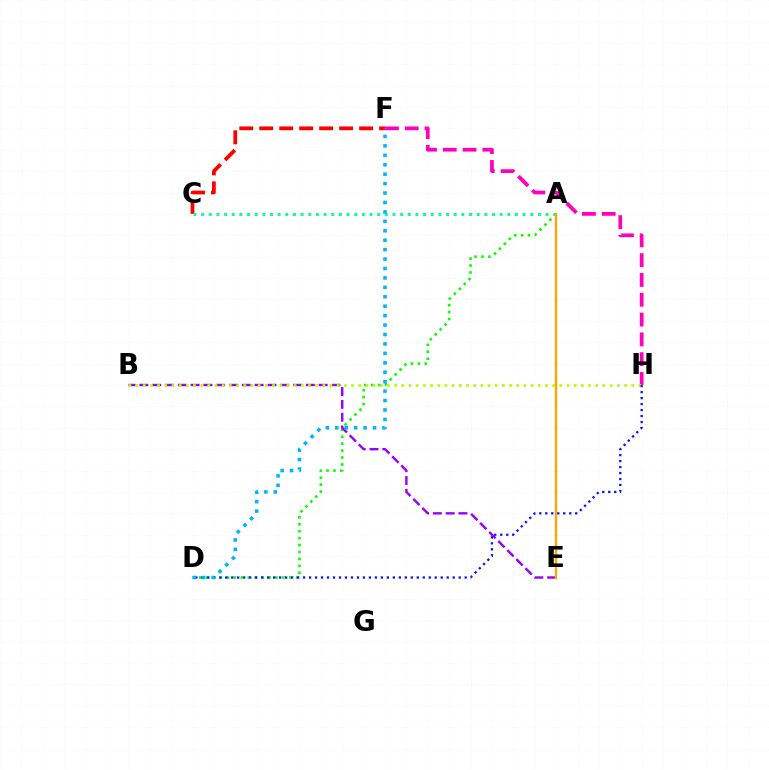{('F', 'H'): [{'color': '#ff00bd', 'line_style': 'dashed', 'thickness': 2.69}], ('A', 'D'): [{'color': '#08ff00', 'line_style': 'dotted', 'thickness': 1.88}], ('C', 'F'): [{'color': '#ff0000', 'line_style': 'dashed', 'thickness': 2.71}], ('A', 'C'): [{'color': '#00ff9d', 'line_style': 'dotted', 'thickness': 2.08}], ('B', 'E'): [{'color': '#9b00ff', 'line_style': 'dashed', 'thickness': 1.74}], ('B', 'H'): [{'color': '#b3ff00', 'line_style': 'dotted', 'thickness': 1.95}], ('D', 'H'): [{'color': '#0010ff', 'line_style': 'dotted', 'thickness': 1.63}], ('D', 'F'): [{'color': '#00b5ff', 'line_style': 'dotted', 'thickness': 2.56}], ('A', 'E'): [{'color': '#ffa500', 'line_style': 'solid', 'thickness': 1.68}]}